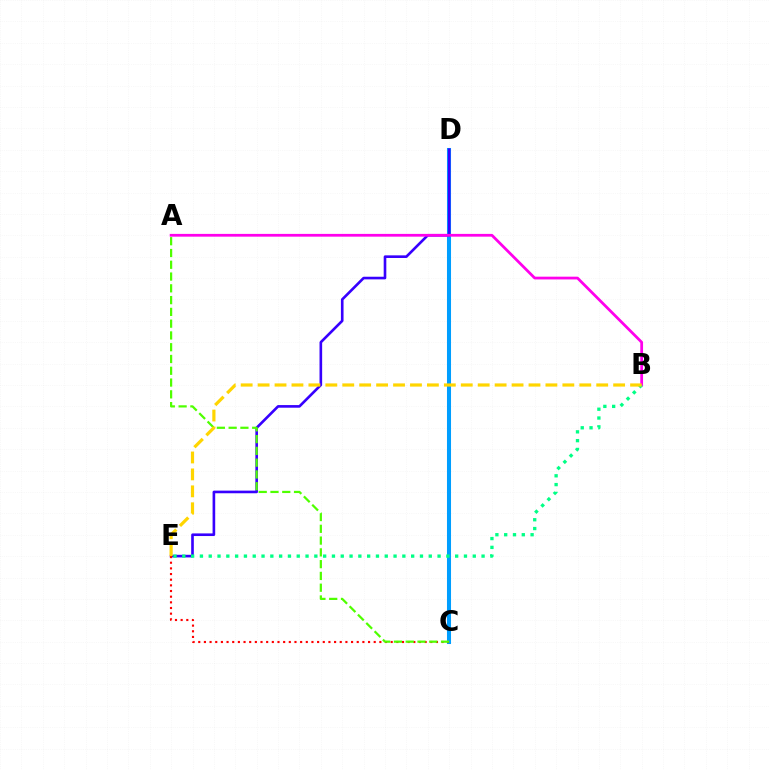{('C', 'D'): [{'color': '#009eff', 'line_style': 'solid', 'thickness': 2.92}], ('D', 'E'): [{'color': '#3700ff', 'line_style': 'solid', 'thickness': 1.9}], ('A', 'B'): [{'color': '#ff00ed', 'line_style': 'solid', 'thickness': 1.99}], ('C', 'E'): [{'color': '#ff0000', 'line_style': 'dotted', 'thickness': 1.54}], ('B', 'E'): [{'color': '#00ff86', 'line_style': 'dotted', 'thickness': 2.39}, {'color': '#ffd500', 'line_style': 'dashed', 'thickness': 2.3}], ('A', 'C'): [{'color': '#4fff00', 'line_style': 'dashed', 'thickness': 1.6}]}